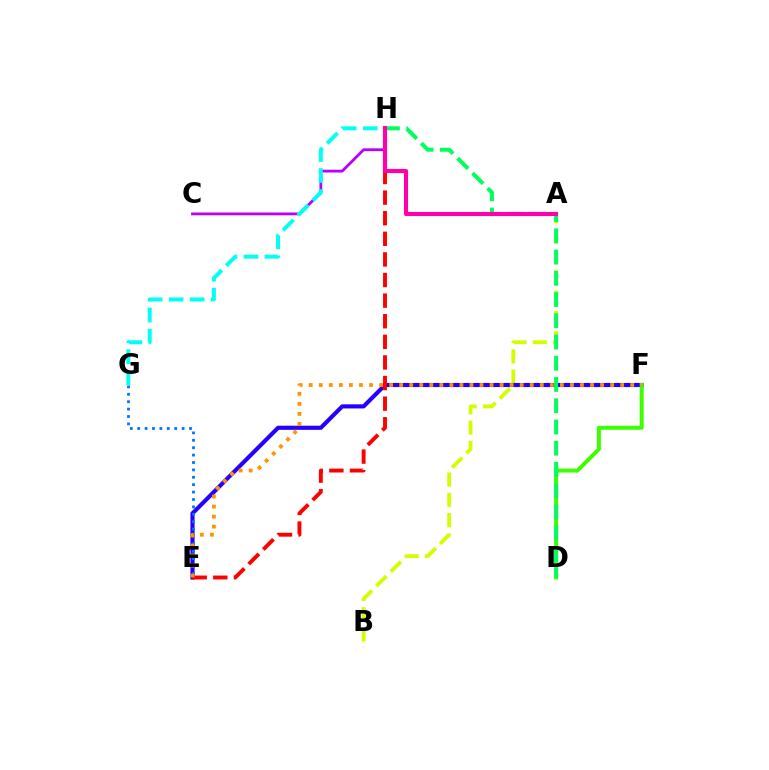{('A', 'B'): [{'color': '#d1ff00', 'line_style': 'dashed', 'thickness': 2.76}], ('C', 'H'): [{'color': '#b900ff', 'line_style': 'solid', 'thickness': 2.01}], ('E', 'F'): [{'color': '#2500ff', 'line_style': 'solid', 'thickness': 2.98}, {'color': '#ff9400', 'line_style': 'dotted', 'thickness': 2.73}], ('G', 'H'): [{'color': '#00fff6', 'line_style': 'dashed', 'thickness': 2.85}], ('E', 'G'): [{'color': '#0074ff', 'line_style': 'dotted', 'thickness': 2.01}], ('E', 'H'): [{'color': '#ff0000', 'line_style': 'dashed', 'thickness': 2.8}], ('D', 'F'): [{'color': '#3dff00', 'line_style': 'solid', 'thickness': 2.87}], ('D', 'H'): [{'color': '#00ff5c', 'line_style': 'dashed', 'thickness': 2.88}], ('A', 'H'): [{'color': '#ff00ac', 'line_style': 'solid', 'thickness': 2.96}]}